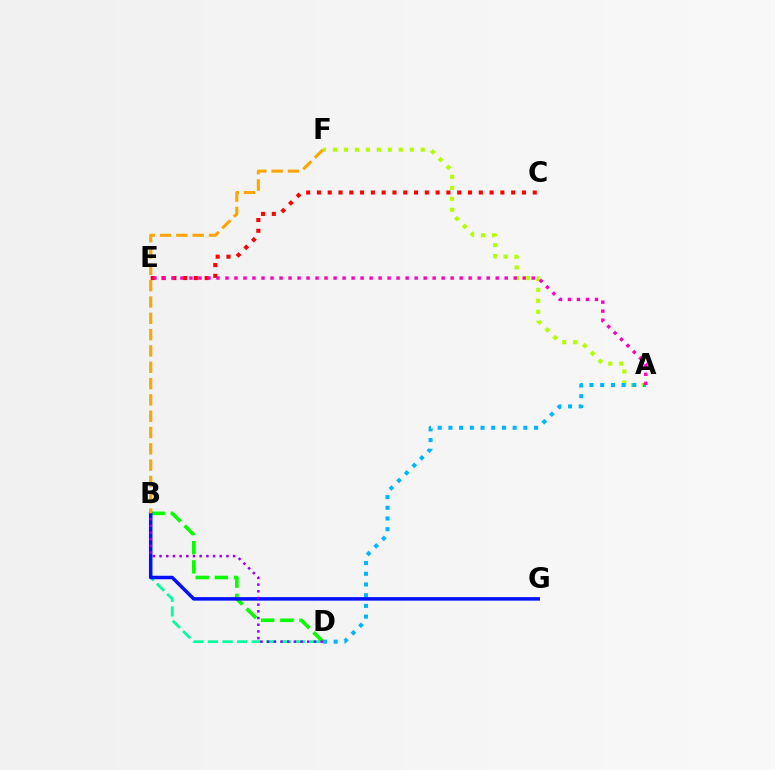{('A', 'F'): [{'color': '#b3ff00', 'line_style': 'dotted', 'thickness': 2.98}], ('B', 'D'): [{'color': '#00ff9d', 'line_style': 'dashed', 'thickness': 1.98}, {'color': '#08ff00', 'line_style': 'dashed', 'thickness': 2.6}, {'color': '#9b00ff', 'line_style': 'dotted', 'thickness': 1.82}], ('A', 'D'): [{'color': '#00b5ff', 'line_style': 'dotted', 'thickness': 2.91}], ('B', 'G'): [{'color': '#0010ff', 'line_style': 'solid', 'thickness': 2.52}], ('C', 'E'): [{'color': '#ff0000', 'line_style': 'dotted', 'thickness': 2.93}], ('B', 'F'): [{'color': '#ffa500', 'line_style': 'dashed', 'thickness': 2.22}], ('A', 'E'): [{'color': '#ff00bd', 'line_style': 'dotted', 'thickness': 2.45}]}